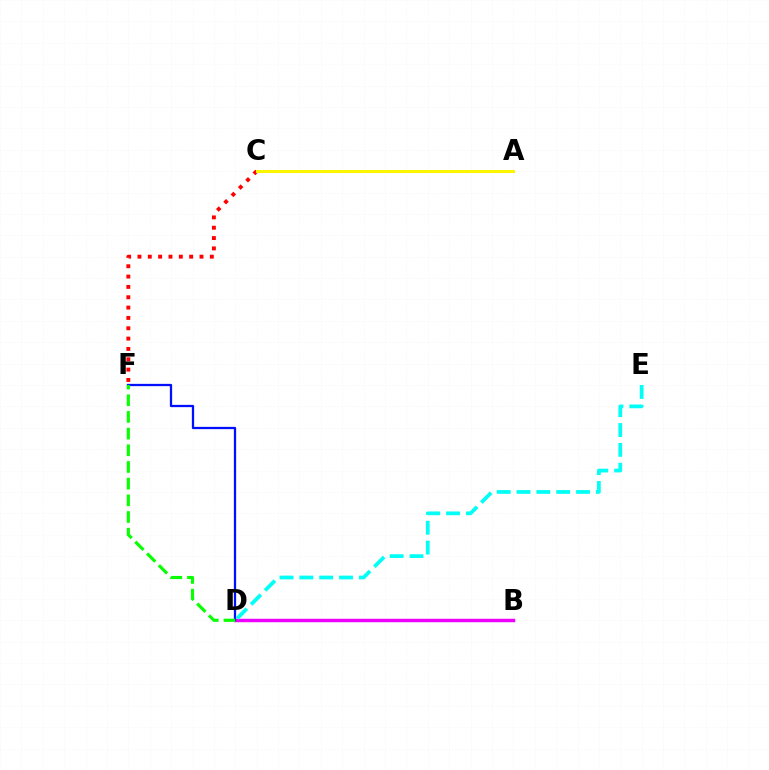{('C', 'F'): [{'color': '#ff0000', 'line_style': 'dotted', 'thickness': 2.81}], ('B', 'D'): [{'color': '#ee00ff', 'line_style': 'solid', 'thickness': 2.49}], ('A', 'C'): [{'color': '#fcf500', 'line_style': 'solid', 'thickness': 2.18}], ('D', 'F'): [{'color': '#0010ff', 'line_style': 'solid', 'thickness': 1.64}, {'color': '#08ff00', 'line_style': 'dashed', 'thickness': 2.27}], ('D', 'E'): [{'color': '#00fff6', 'line_style': 'dashed', 'thickness': 2.69}]}